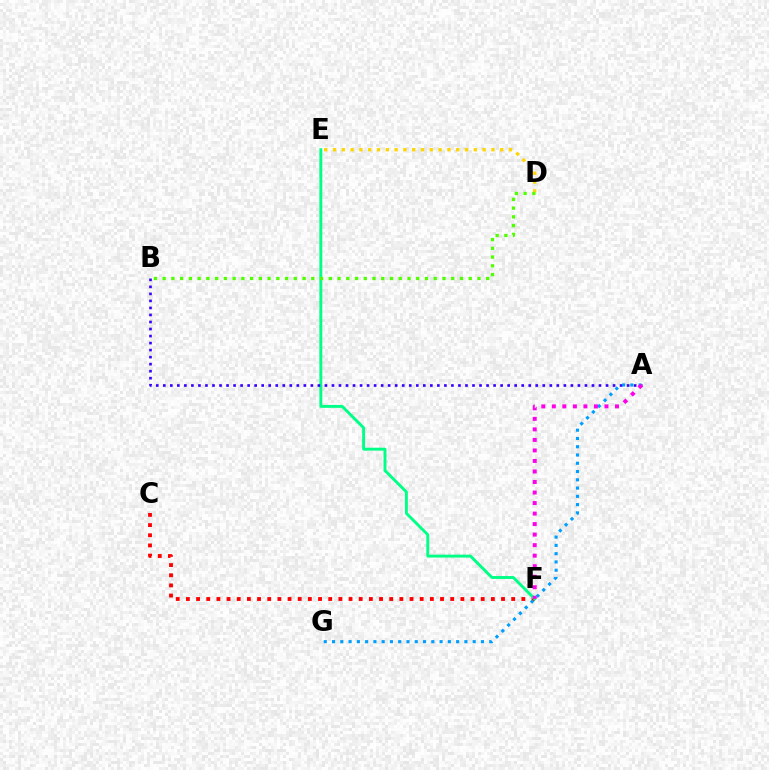{('D', 'E'): [{'color': '#ffd500', 'line_style': 'dotted', 'thickness': 2.39}], ('C', 'F'): [{'color': '#ff0000', 'line_style': 'dotted', 'thickness': 2.76}], ('E', 'F'): [{'color': '#00ff86', 'line_style': 'solid', 'thickness': 2.09}], ('A', 'B'): [{'color': '#3700ff', 'line_style': 'dotted', 'thickness': 1.91}], ('A', 'G'): [{'color': '#009eff', 'line_style': 'dotted', 'thickness': 2.25}], ('B', 'D'): [{'color': '#4fff00', 'line_style': 'dotted', 'thickness': 2.38}], ('A', 'F'): [{'color': '#ff00ed', 'line_style': 'dotted', 'thickness': 2.86}]}